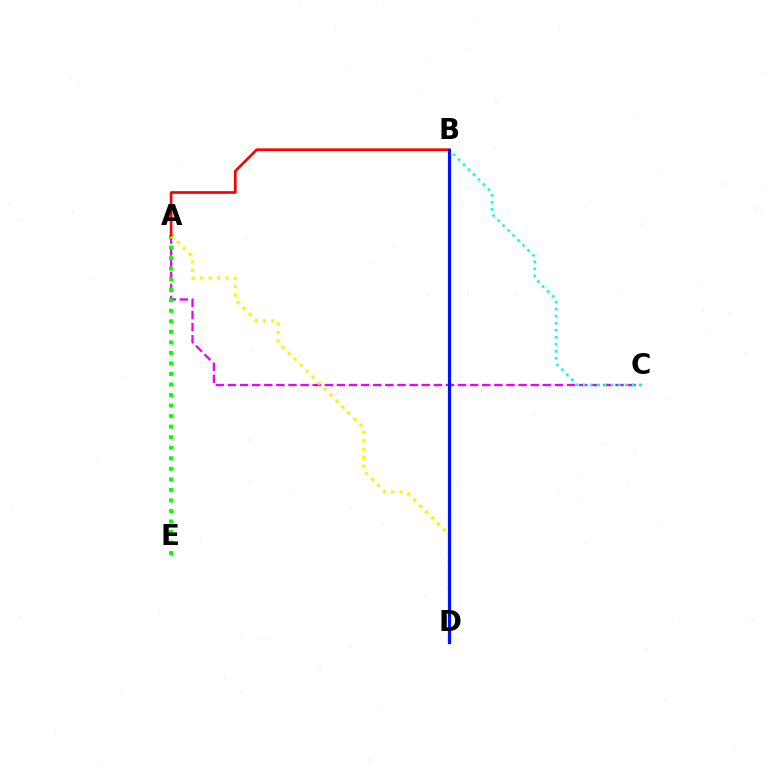{('A', 'C'): [{'color': '#ee00ff', 'line_style': 'dashed', 'thickness': 1.65}], ('A', 'E'): [{'color': '#08ff00', 'line_style': 'dotted', 'thickness': 2.86}], ('B', 'C'): [{'color': '#00fff6', 'line_style': 'dotted', 'thickness': 1.91}], ('A', 'D'): [{'color': '#fcf500', 'line_style': 'dotted', 'thickness': 2.3}], ('A', 'B'): [{'color': '#ff0000', 'line_style': 'solid', 'thickness': 1.95}], ('B', 'D'): [{'color': '#0010ff', 'line_style': 'solid', 'thickness': 2.3}]}